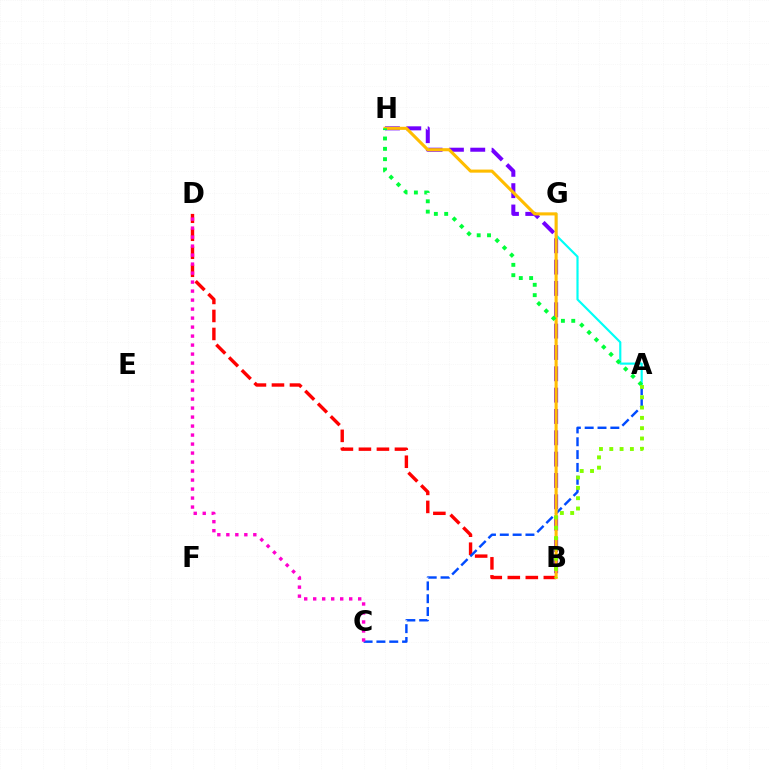{('B', 'H'): [{'color': '#7200ff', 'line_style': 'dashed', 'thickness': 2.9}, {'color': '#ffbd00', 'line_style': 'solid', 'thickness': 2.22}], ('B', 'D'): [{'color': '#ff0000', 'line_style': 'dashed', 'thickness': 2.45}], ('A', 'C'): [{'color': '#004bff', 'line_style': 'dashed', 'thickness': 1.74}], ('A', 'G'): [{'color': '#00fff6', 'line_style': 'solid', 'thickness': 1.56}], ('A', 'H'): [{'color': '#00ff39', 'line_style': 'dotted', 'thickness': 2.81}], ('A', 'B'): [{'color': '#84ff00', 'line_style': 'dotted', 'thickness': 2.8}], ('C', 'D'): [{'color': '#ff00cf', 'line_style': 'dotted', 'thickness': 2.44}]}